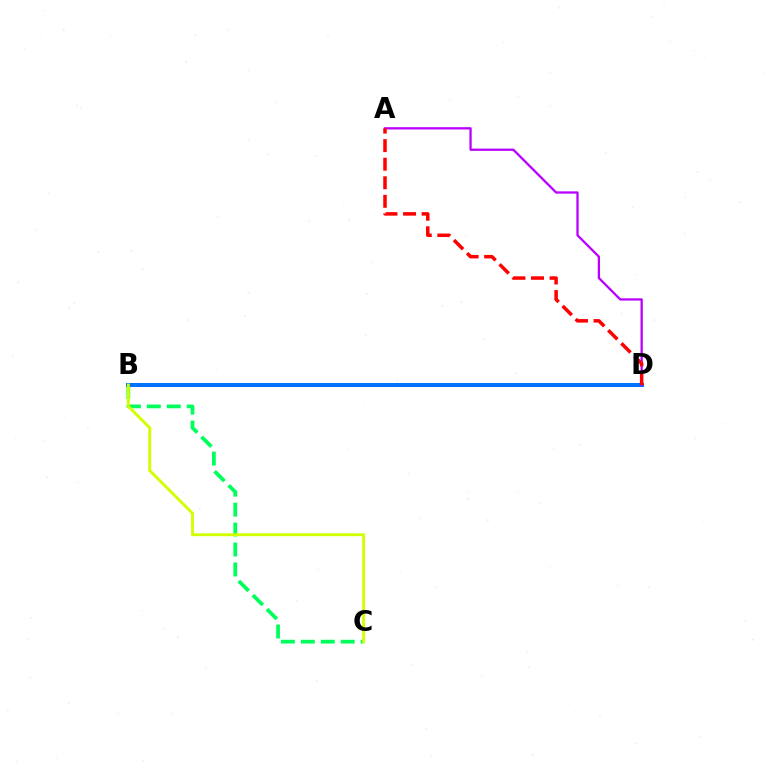{('B', 'C'): [{'color': '#00ff5c', 'line_style': 'dashed', 'thickness': 2.71}, {'color': '#d1ff00', 'line_style': 'solid', 'thickness': 2.09}], ('B', 'D'): [{'color': '#0074ff', 'line_style': 'solid', 'thickness': 2.89}], ('A', 'D'): [{'color': '#b900ff', 'line_style': 'solid', 'thickness': 1.64}, {'color': '#ff0000', 'line_style': 'dashed', 'thickness': 2.52}]}